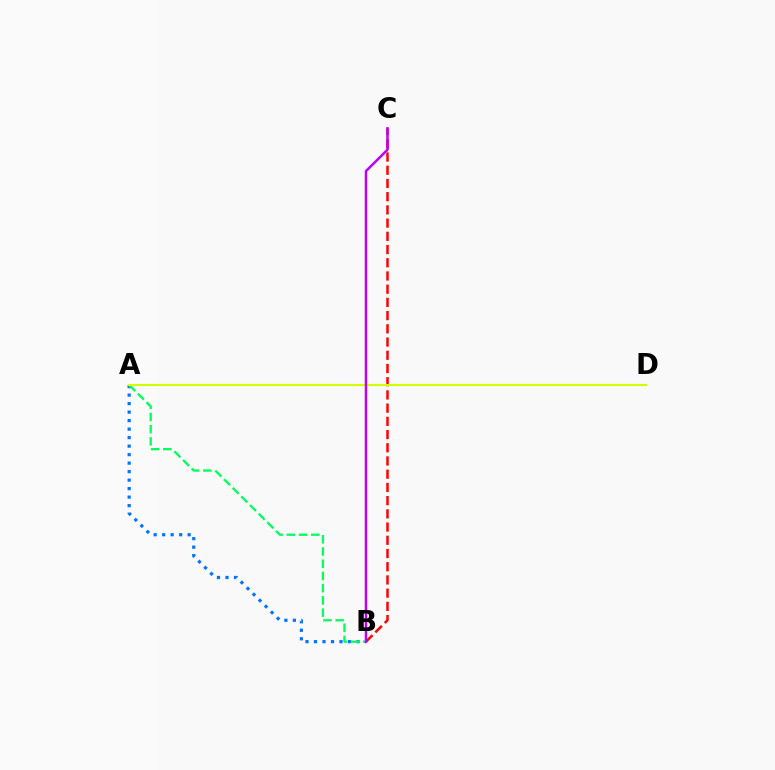{('A', 'B'): [{'color': '#0074ff', 'line_style': 'dotted', 'thickness': 2.31}, {'color': '#00ff5c', 'line_style': 'dashed', 'thickness': 1.66}], ('B', 'C'): [{'color': '#ff0000', 'line_style': 'dashed', 'thickness': 1.8}, {'color': '#b900ff', 'line_style': 'solid', 'thickness': 1.78}], ('A', 'D'): [{'color': '#d1ff00', 'line_style': 'solid', 'thickness': 1.52}]}